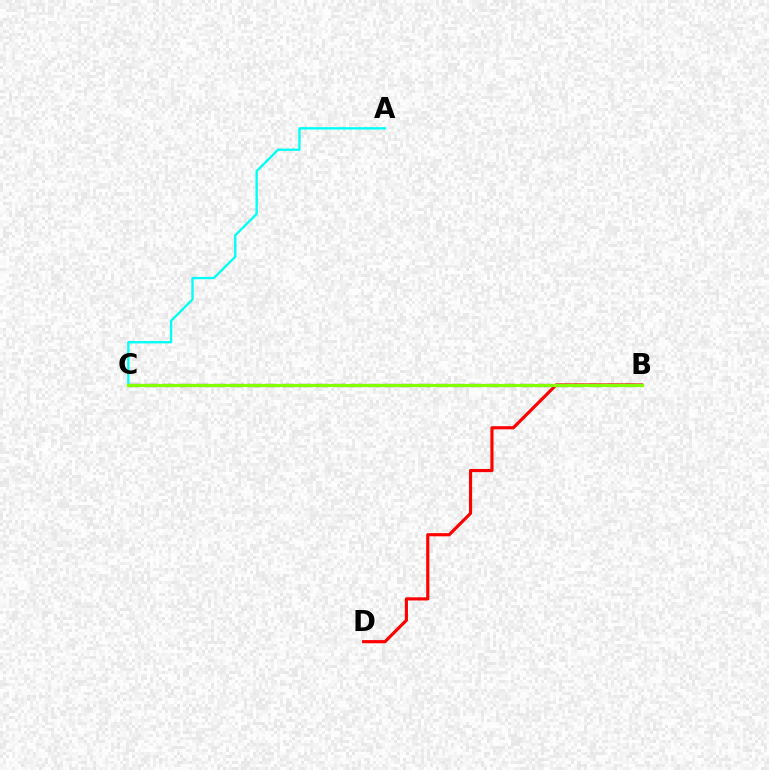{('B', 'C'): [{'color': '#7200ff', 'line_style': 'dashed', 'thickness': 2.32}, {'color': '#84ff00', 'line_style': 'solid', 'thickness': 2.34}], ('B', 'D'): [{'color': '#ff0000', 'line_style': 'solid', 'thickness': 2.27}], ('A', 'C'): [{'color': '#00fff6', 'line_style': 'solid', 'thickness': 1.69}]}